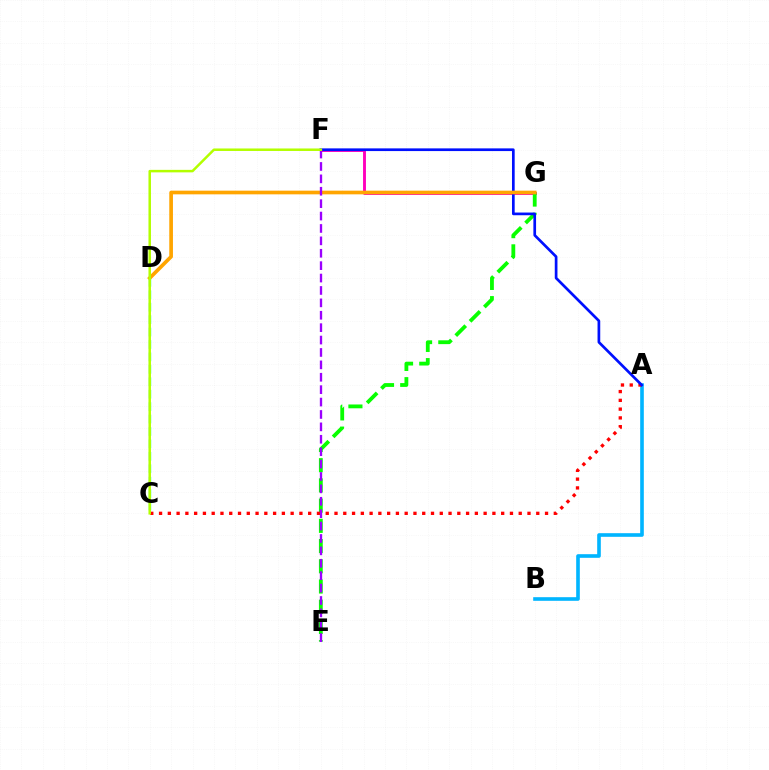{('F', 'G'): [{'color': '#ff00bd', 'line_style': 'solid', 'thickness': 2.08}], ('C', 'D'): [{'color': '#00ff9d', 'line_style': 'dashed', 'thickness': 1.69}], ('E', 'G'): [{'color': '#08ff00', 'line_style': 'dashed', 'thickness': 2.75}], ('A', 'B'): [{'color': '#00b5ff', 'line_style': 'solid', 'thickness': 2.61}], ('A', 'C'): [{'color': '#ff0000', 'line_style': 'dotted', 'thickness': 2.38}], ('A', 'F'): [{'color': '#0010ff', 'line_style': 'solid', 'thickness': 1.94}], ('D', 'G'): [{'color': '#ffa500', 'line_style': 'solid', 'thickness': 2.65}], ('E', 'F'): [{'color': '#9b00ff', 'line_style': 'dashed', 'thickness': 1.68}], ('C', 'F'): [{'color': '#b3ff00', 'line_style': 'solid', 'thickness': 1.8}]}